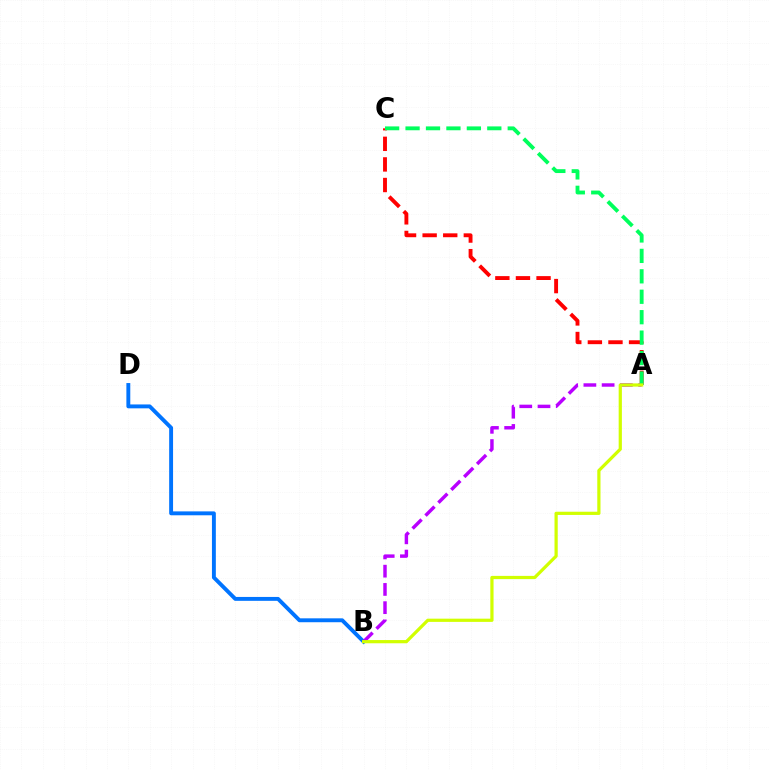{('A', 'C'): [{'color': '#ff0000', 'line_style': 'dashed', 'thickness': 2.8}, {'color': '#00ff5c', 'line_style': 'dashed', 'thickness': 2.78}], ('B', 'D'): [{'color': '#0074ff', 'line_style': 'solid', 'thickness': 2.81}], ('A', 'B'): [{'color': '#b900ff', 'line_style': 'dashed', 'thickness': 2.48}, {'color': '#d1ff00', 'line_style': 'solid', 'thickness': 2.32}]}